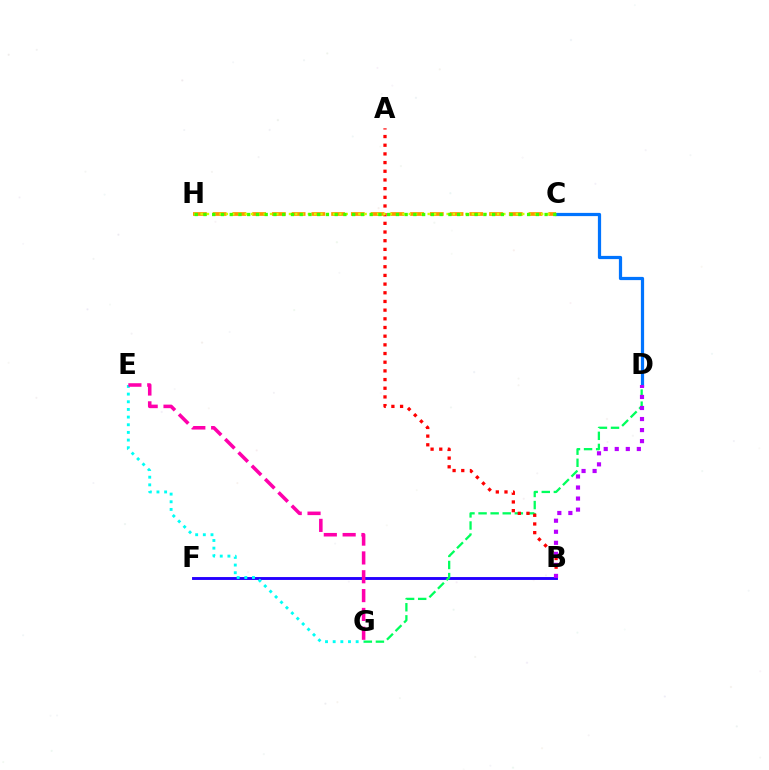{('B', 'F'): [{'color': '#2500ff', 'line_style': 'solid', 'thickness': 2.08}], ('C', 'D'): [{'color': '#0074ff', 'line_style': 'solid', 'thickness': 2.32}], ('D', 'G'): [{'color': '#00ff5c', 'line_style': 'dashed', 'thickness': 1.64}], ('A', 'B'): [{'color': '#ff0000', 'line_style': 'dotted', 'thickness': 2.36}], ('C', 'H'): [{'color': '#ff9400', 'line_style': 'dashed', 'thickness': 2.68}, {'color': '#d1ff00', 'line_style': 'dotted', 'thickness': 1.71}, {'color': '#3dff00', 'line_style': 'dotted', 'thickness': 2.38}], ('B', 'D'): [{'color': '#b900ff', 'line_style': 'dotted', 'thickness': 3.0}], ('E', 'G'): [{'color': '#00fff6', 'line_style': 'dotted', 'thickness': 2.08}, {'color': '#ff00ac', 'line_style': 'dashed', 'thickness': 2.56}]}